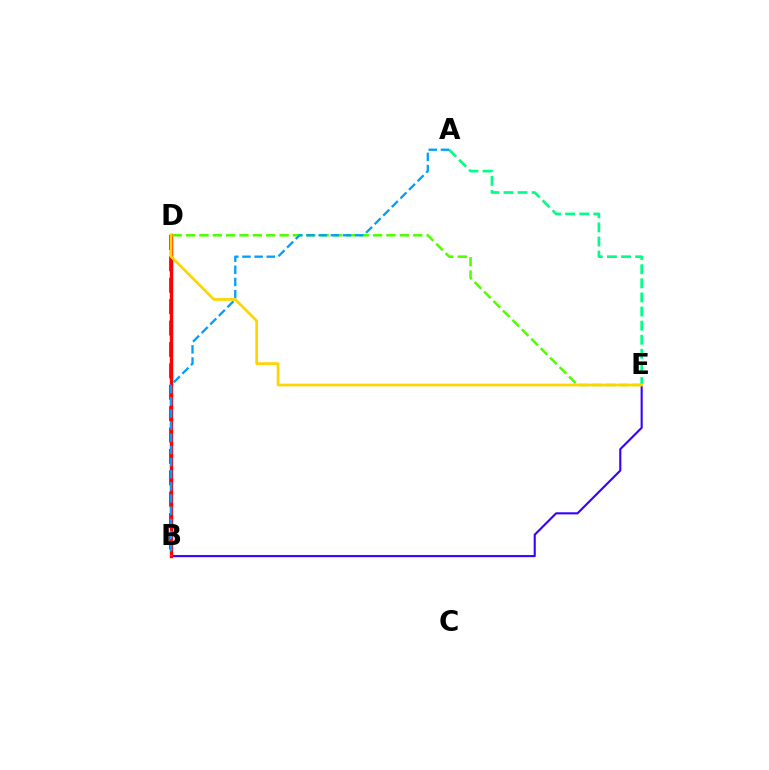{('B', 'E'): [{'color': '#3700ff', 'line_style': 'solid', 'thickness': 1.52}], ('A', 'E'): [{'color': '#00ff86', 'line_style': 'dashed', 'thickness': 1.92}], ('B', 'D'): [{'color': '#ff00ed', 'line_style': 'dashed', 'thickness': 2.91}, {'color': '#ff0000', 'line_style': 'solid', 'thickness': 2.43}], ('D', 'E'): [{'color': '#4fff00', 'line_style': 'dashed', 'thickness': 1.81}, {'color': '#ffd500', 'line_style': 'solid', 'thickness': 1.95}], ('A', 'B'): [{'color': '#009eff', 'line_style': 'dashed', 'thickness': 1.65}]}